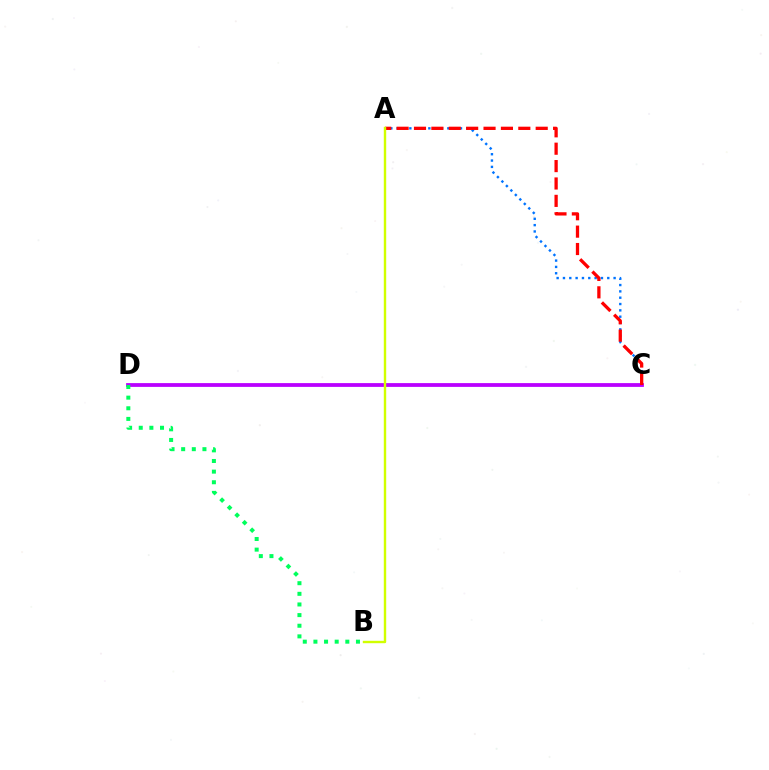{('C', 'D'): [{'color': '#b900ff', 'line_style': 'solid', 'thickness': 2.72}], ('A', 'C'): [{'color': '#0074ff', 'line_style': 'dotted', 'thickness': 1.72}, {'color': '#ff0000', 'line_style': 'dashed', 'thickness': 2.36}], ('A', 'B'): [{'color': '#d1ff00', 'line_style': 'solid', 'thickness': 1.73}], ('B', 'D'): [{'color': '#00ff5c', 'line_style': 'dotted', 'thickness': 2.89}]}